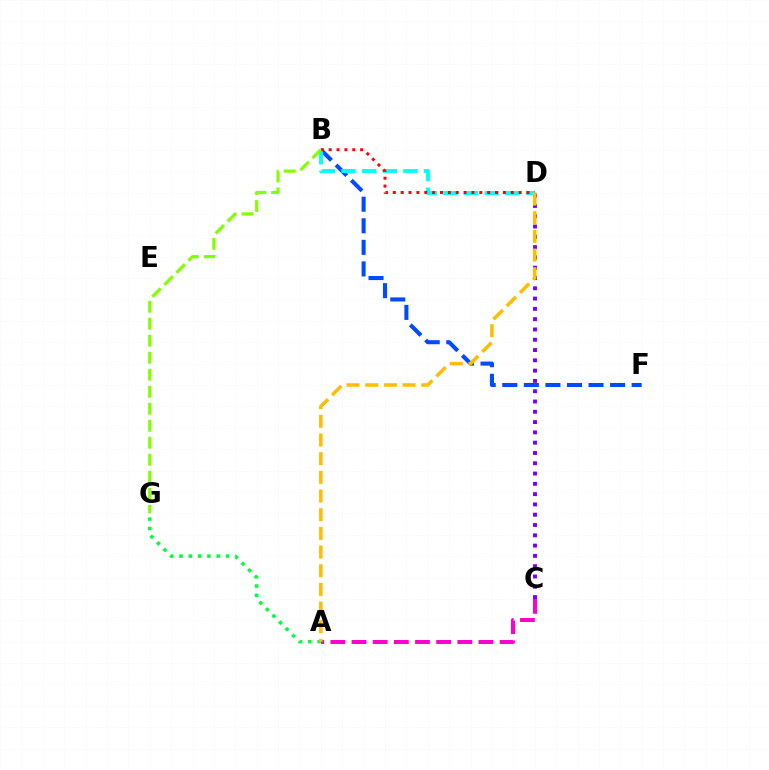{('C', 'D'): [{'color': '#7200ff', 'line_style': 'dotted', 'thickness': 2.8}], ('B', 'F'): [{'color': '#004bff', 'line_style': 'dashed', 'thickness': 2.93}], ('A', 'C'): [{'color': '#ff00cf', 'line_style': 'dashed', 'thickness': 2.87}], ('B', 'D'): [{'color': '#00fff6', 'line_style': 'dashed', 'thickness': 2.81}, {'color': '#ff0000', 'line_style': 'dotted', 'thickness': 2.14}], ('A', 'G'): [{'color': '#00ff39', 'line_style': 'dotted', 'thickness': 2.53}], ('B', 'G'): [{'color': '#84ff00', 'line_style': 'dashed', 'thickness': 2.31}], ('A', 'D'): [{'color': '#ffbd00', 'line_style': 'dashed', 'thickness': 2.54}]}